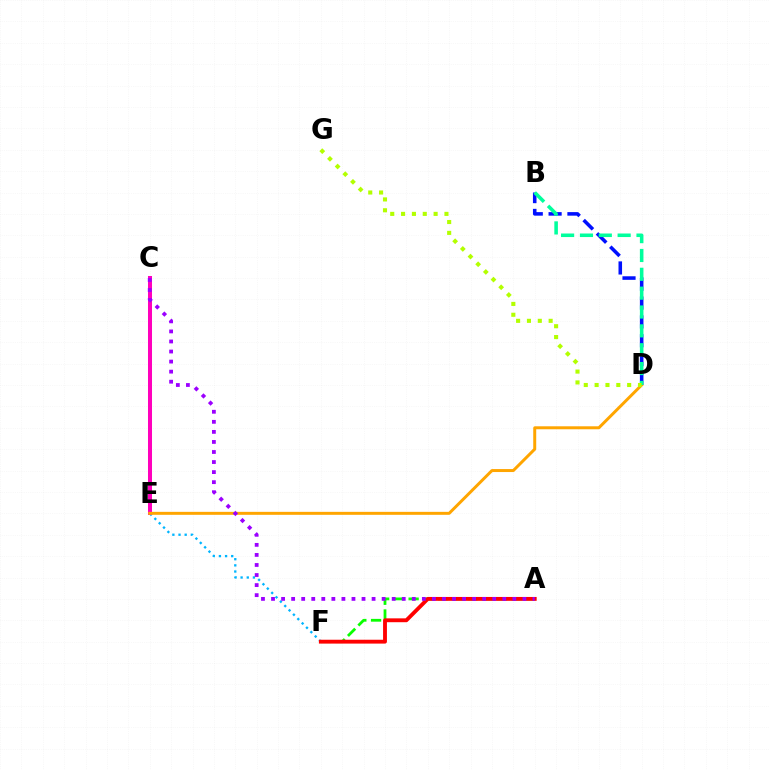{('A', 'F'): [{'color': '#08ff00', 'line_style': 'dashed', 'thickness': 2.0}, {'color': '#ff0000', 'line_style': 'solid', 'thickness': 2.78}], ('E', 'F'): [{'color': '#00b5ff', 'line_style': 'dotted', 'thickness': 1.67}], ('C', 'E'): [{'color': '#ff00bd', 'line_style': 'solid', 'thickness': 2.89}], ('B', 'D'): [{'color': '#0010ff', 'line_style': 'dashed', 'thickness': 2.56}, {'color': '#00ff9d', 'line_style': 'dashed', 'thickness': 2.56}], ('D', 'E'): [{'color': '#ffa500', 'line_style': 'solid', 'thickness': 2.14}], ('A', 'C'): [{'color': '#9b00ff', 'line_style': 'dotted', 'thickness': 2.73}], ('D', 'G'): [{'color': '#b3ff00', 'line_style': 'dotted', 'thickness': 2.95}]}